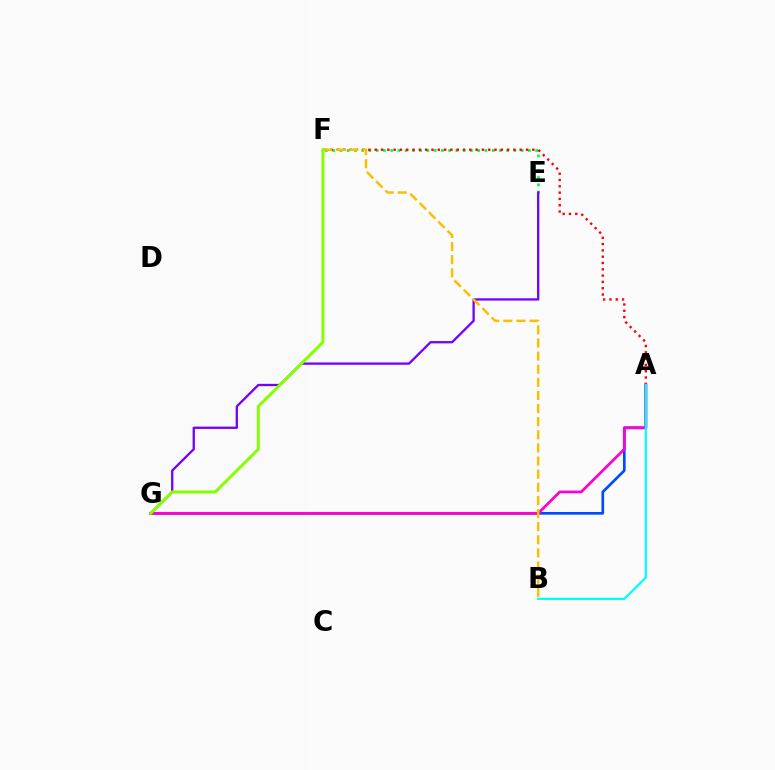{('A', 'G'): [{'color': '#004bff', 'line_style': 'solid', 'thickness': 1.93}, {'color': '#ff00cf', 'line_style': 'solid', 'thickness': 1.97}], ('E', 'F'): [{'color': '#00ff39', 'line_style': 'dotted', 'thickness': 1.97}], ('A', 'F'): [{'color': '#ff0000', 'line_style': 'dotted', 'thickness': 1.71}], ('E', 'G'): [{'color': '#7200ff', 'line_style': 'solid', 'thickness': 1.65}], ('B', 'F'): [{'color': '#ffbd00', 'line_style': 'dashed', 'thickness': 1.78}], ('F', 'G'): [{'color': '#84ff00', 'line_style': 'solid', 'thickness': 2.14}], ('A', 'B'): [{'color': '#00fff6', 'line_style': 'solid', 'thickness': 1.58}]}